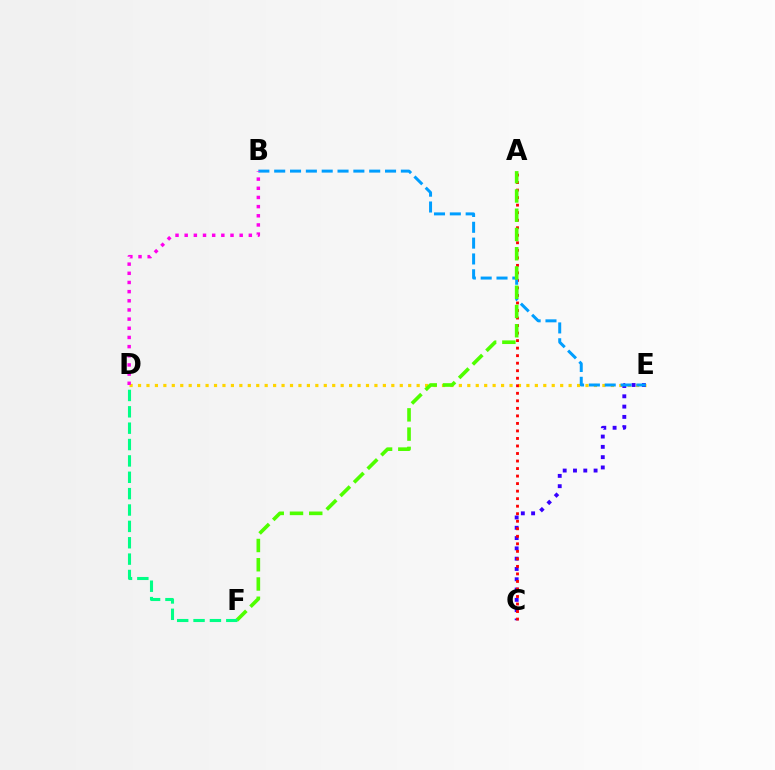{('D', 'E'): [{'color': '#ffd500', 'line_style': 'dotted', 'thickness': 2.29}], ('C', 'E'): [{'color': '#3700ff', 'line_style': 'dotted', 'thickness': 2.8}], ('A', 'C'): [{'color': '#ff0000', 'line_style': 'dotted', 'thickness': 2.04}], ('B', 'E'): [{'color': '#009eff', 'line_style': 'dashed', 'thickness': 2.15}], ('A', 'F'): [{'color': '#4fff00', 'line_style': 'dashed', 'thickness': 2.62}], ('D', 'F'): [{'color': '#00ff86', 'line_style': 'dashed', 'thickness': 2.22}], ('B', 'D'): [{'color': '#ff00ed', 'line_style': 'dotted', 'thickness': 2.49}]}